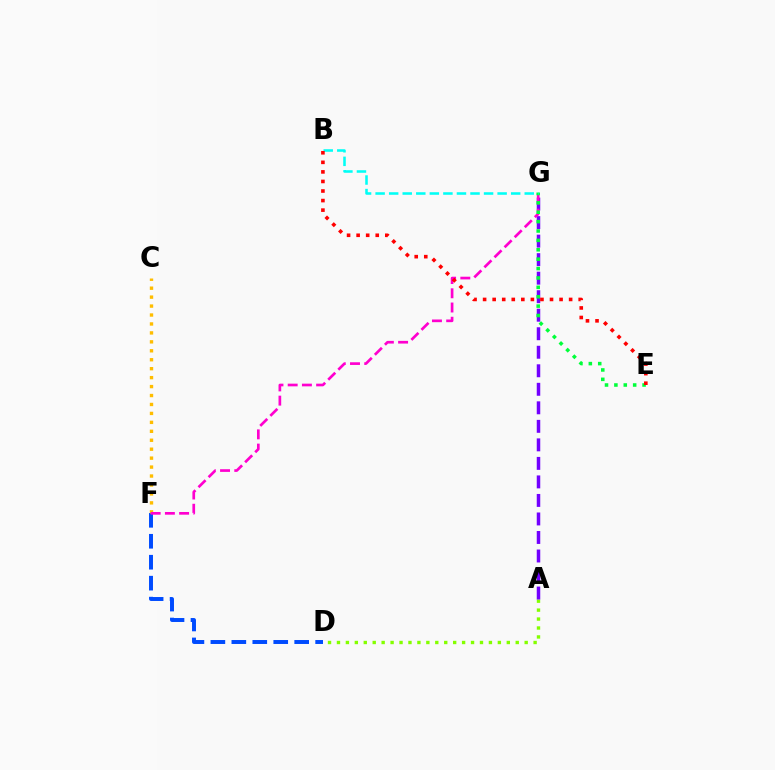{('A', 'D'): [{'color': '#84ff00', 'line_style': 'dotted', 'thickness': 2.43}], ('A', 'G'): [{'color': '#7200ff', 'line_style': 'dashed', 'thickness': 2.52}], ('D', 'F'): [{'color': '#004bff', 'line_style': 'dashed', 'thickness': 2.85}], ('C', 'F'): [{'color': '#ffbd00', 'line_style': 'dotted', 'thickness': 2.43}], ('F', 'G'): [{'color': '#ff00cf', 'line_style': 'dashed', 'thickness': 1.93}], ('E', 'G'): [{'color': '#00ff39', 'line_style': 'dotted', 'thickness': 2.55}], ('B', 'G'): [{'color': '#00fff6', 'line_style': 'dashed', 'thickness': 1.84}], ('B', 'E'): [{'color': '#ff0000', 'line_style': 'dotted', 'thickness': 2.6}]}